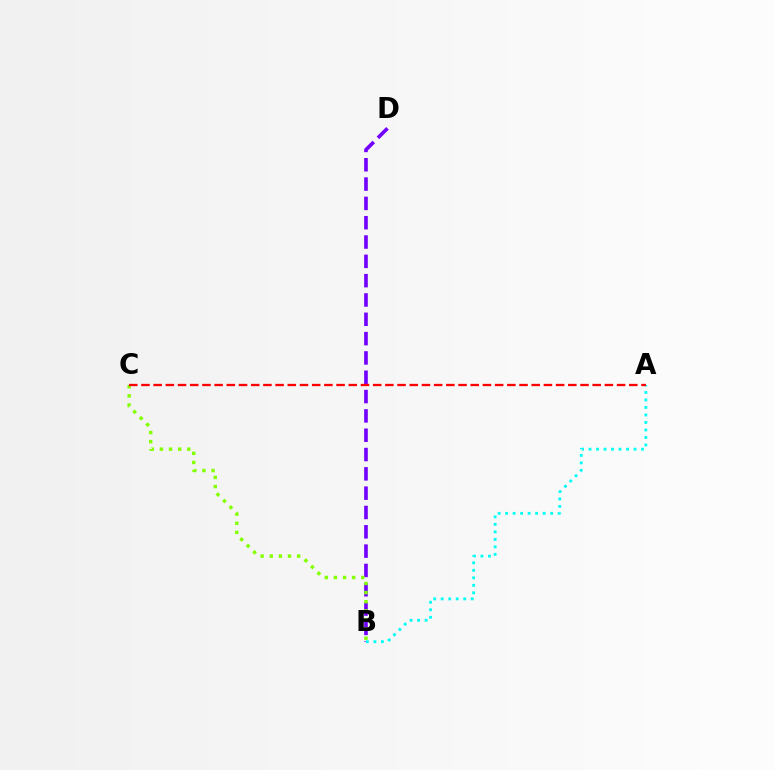{('B', 'D'): [{'color': '#7200ff', 'line_style': 'dashed', 'thickness': 2.62}], ('B', 'C'): [{'color': '#84ff00', 'line_style': 'dotted', 'thickness': 2.48}], ('A', 'B'): [{'color': '#00fff6', 'line_style': 'dotted', 'thickness': 2.04}], ('A', 'C'): [{'color': '#ff0000', 'line_style': 'dashed', 'thickness': 1.66}]}